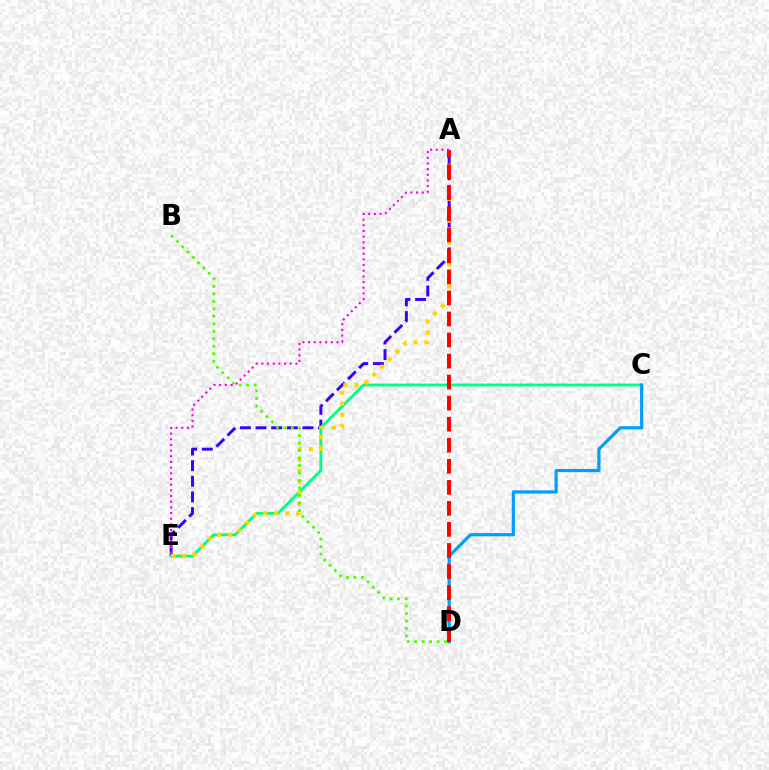{('A', 'E'): [{'color': '#3700ff', 'line_style': 'dashed', 'thickness': 2.13}, {'color': '#ffd500', 'line_style': 'dotted', 'thickness': 2.98}, {'color': '#ff00ed', 'line_style': 'dotted', 'thickness': 1.54}], ('C', 'E'): [{'color': '#00ff86', 'line_style': 'solid', 'thickness': 2.07}], ('C', 'D'): [{'color': '#009eff', 'line_style': 'solid', 'thickness': 2.3}], ('A', 'D'): [{'color': '#ff0000', 'line_style': 'dashed', 'thickness': 2.86}], ('B', 'D'): [{'color': '#4fff00', 'line_style': 'dotted', 'thickness': 2.04}]}